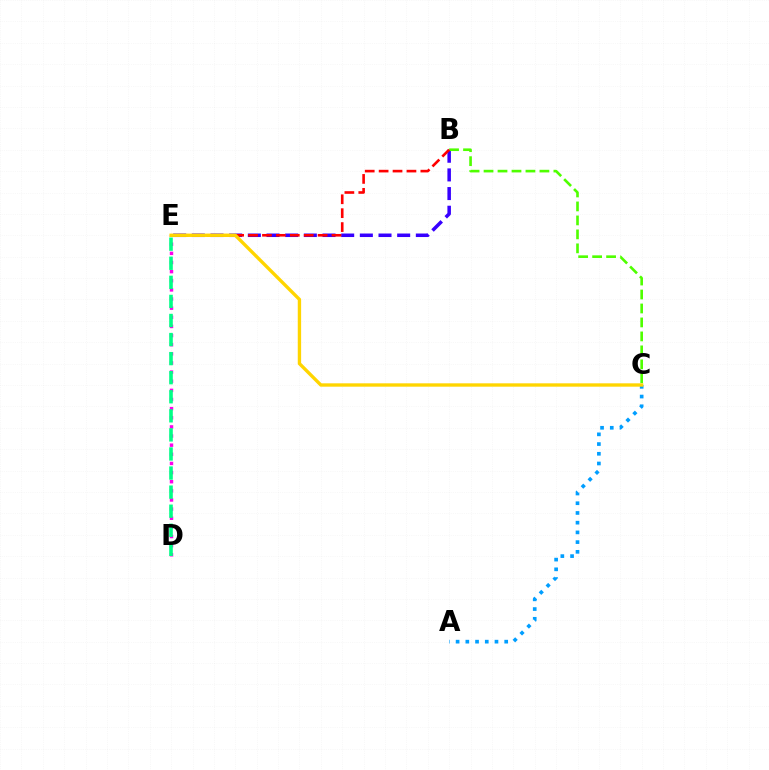{('B', 'E'): [{'color': '#3700ff', 'line_style': 'dashed', 'thickness': 2.54}, {'color': '#ff0000', 'line_style': 'dashed', 'thickness': 1.89}], ('B', 'C'): [{'color': '#4fff00', 'line_style': 'dashed', 'thickness': 1.9}], ('D', 'E'): [{'color': '#ff00ed', 'line_style': 'dotted', 'thickness': 2.48}, {'color': '#00ff86', 'line_style': 'dashed', 'thickness': 2.59}], ('A', 'C'): [{'color': '#009eff', 'line_style': 'dotted', 'thickness': 2.64}], ('C', 'E'): [{'color': '#ffd500', 'line_style': 'solid', 'thickness': 2.42}]}